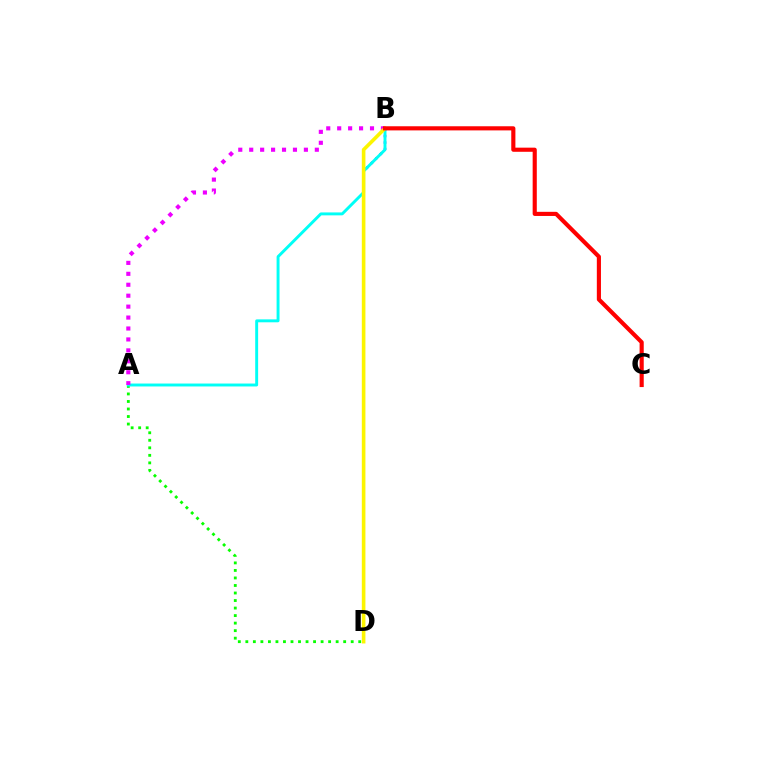{('B', 'D'): [{'color': '#0010ff', 'line_style': 'dotted', 'thickness': 1.77}, {'color': '#fcf500', 'line_style': 'solid', 'thickness': 2.6}], ('A', 'D'): [{'color': '#08ff00', 'line_style': 'dotted', 'thickness': 2.04}], ('A', 'B'): [{'color': '#00fff6', 'line_style': 'solid', 'thickness': 2.11}, {'color': '#ee00ff', 'line_style': 'dotted', 'thickness': 2.97}], ('B', 'C'): [{'color': '#ff0000', 'line_style': 'solid', 'thickness': 2.98}]}